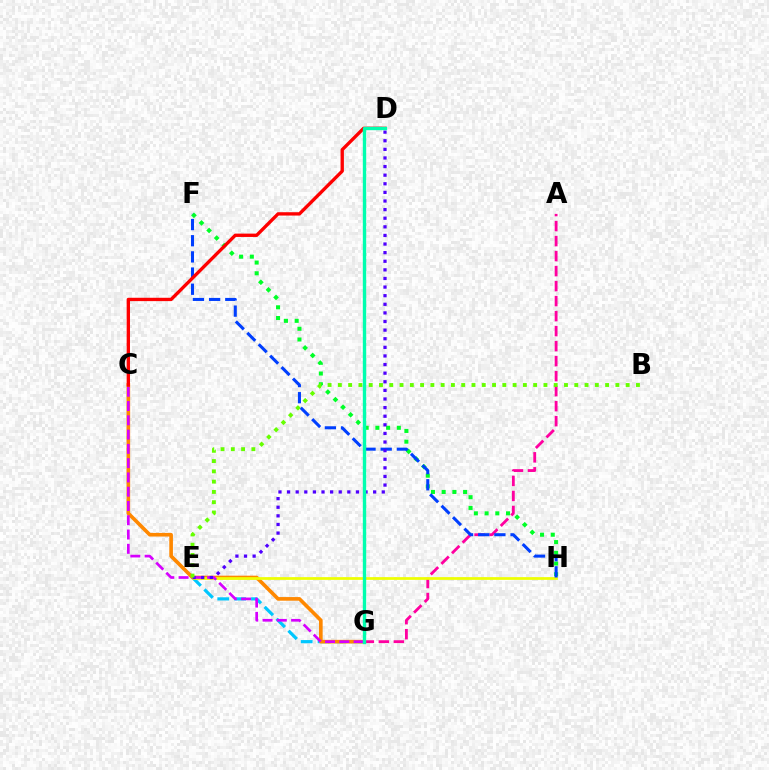{('A', 'G'): [{'color': '#ff00a0', 'line_style': 'dashed', 'thickness': 2.04}], ('E', 'G'): [{'color': '#00c7ff', 'line_style': 'dashed', 'thickness': 2.29}], ('F', 'H'): [{'color': '#00ff27', 'line_style': 'dotted', 'thickness': 2.91}, {'color': '#003fff', 'line_style': 'dashed', 'thickness': 2.2}], ('C', 'G'): [{'color': '#ff8800', 'line_style': 'solid', 'thickness': 2.62}, {'color': '#d600ff', 'line_style': 'dashed', 'thickness': 1.94}], ('E', 'H'): [{'color': '#eeff00', 'line_style': 'solid', 'thickness': 1.96}], ('C', 'D'): [{'color': '#ff0000', 'line_style': 'solid', 'thickness': 2.41}], ('D', 'E'): [{'color': '#4f00ff', 'line_style': 'dotted', 'thickness': 2.34}], ('B', 'E'): [{'color': '#66ff00', 'line_style': 'dotted', 'thickness': 2.79}], ('D', 'G'): [{'color': '#00ffaf', 'line_style': 'solid', 'thickness': 2.42}]}